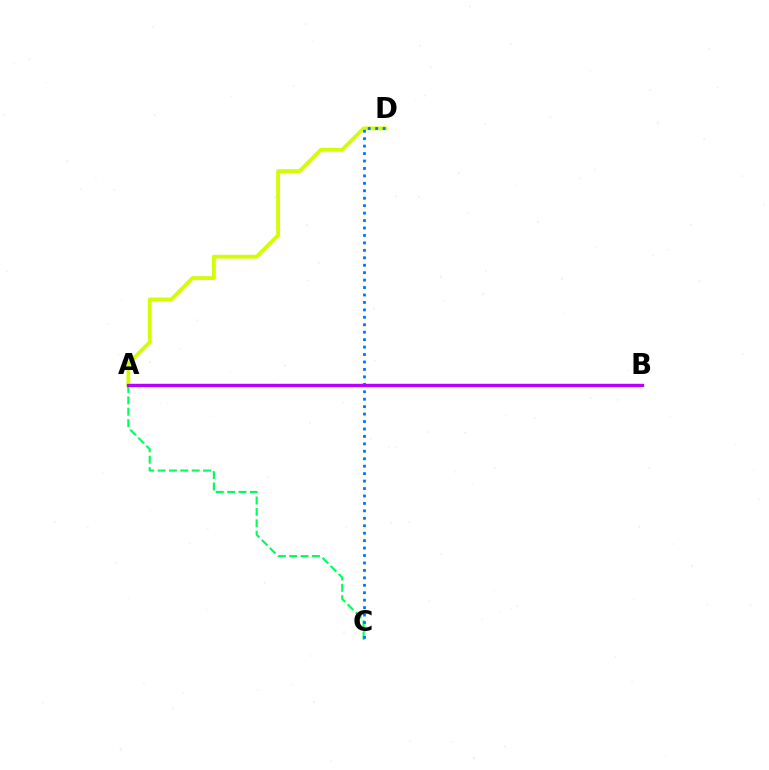{('A', 'C'): [{'color': '#00ff5c', 'line_style': 'dashed', 'thickness': 1.54}], ('A', 'B'): [{'color': '#ff0000', 'line_style': 'solid', 'thickness': 1.59}, {'color': '#b900ff', 'line_style': 'solid', 'thickness': 2.32}], ('A', 'D'): [{'color': '#d1ff00', 'line_style': 'solid', 'thickness': 2.72}], ('C', 'D'): [{'color': '#0074ff', 'line_style': 'dotted', 'thickness': 2.02}]}